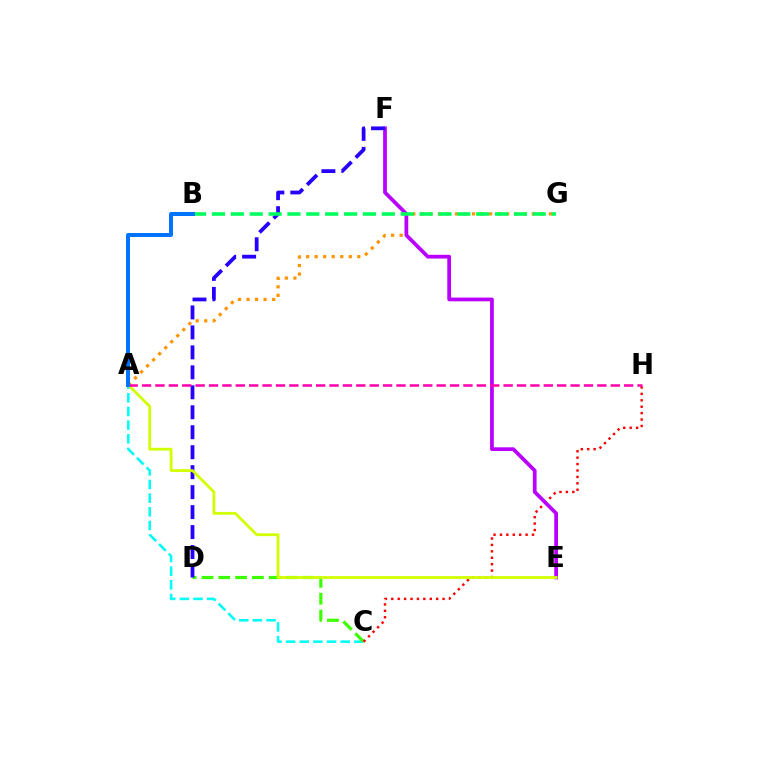{('A', 'C'): [{'color': '#00fff6', 'line_style': 'dashed', 'thickness': 1.85}], ('C', 'D'): [{'color': '#3dff00', 'line_style': 'dashed', 'thickness': 2.29}], ('A', 'G'): [{'color': '#ff9400', 'line_style': 'dotted', 'thickness': 2.32}], ('C', 'H'): [{'color': '#ff0000', 'line_style': 'dotted', 'thickness': 1.74}], ('E', 'F'): [{'color': '#b900ff', 'line_style': 'solid', 'thickness': 2.69}], ('D', 'F'): [{'color': '#2500ff', 'line_style': 'dashed', 'thickness': 2.71}], ('B', 'G'): [{'color': '#00ff5c', 'line_style': 'dashed', 'thickness': 2.56}], ('A', 'E'): [{'color': '#d1ff00', 'line_style': 'solid', 'thickness': 2.0}], ('A', 'H'): [{'color': '#ff00ac', 'line_style': 'dashed', 'thickness': 1.82}], ('A', 'B'): [{'color': '#0074ff', 'line_style': 'solid', 'thickness': 2.86}]}